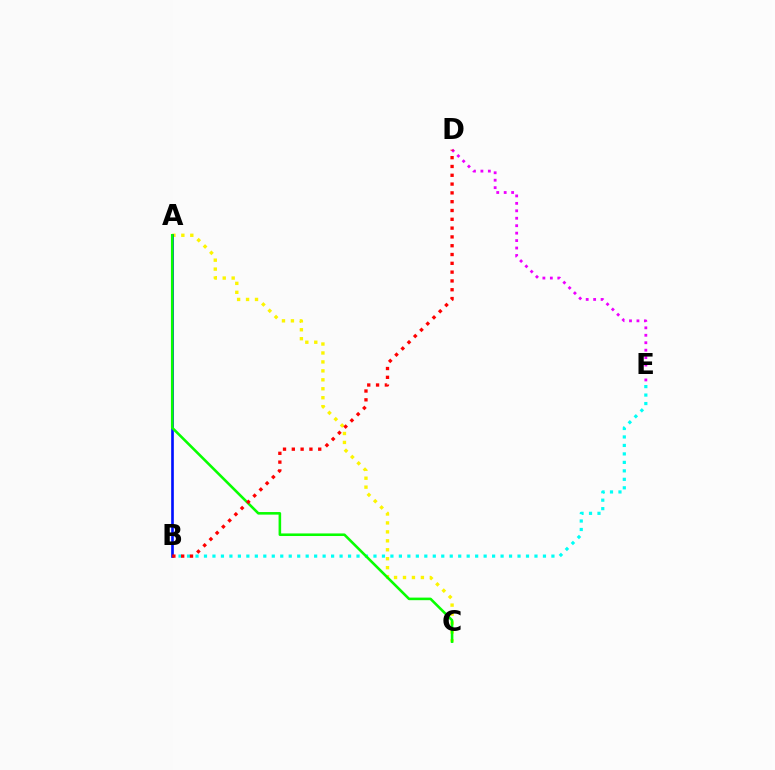{('D', 'E'): [{'color': '#ee00ff', 'line_style': 'dotted', 'thickness': 2.02}], ('A', 'C'): [{'color': '#fcf500', 'line_style': 'dotted', 'thickness': 2.43}, {'color': '#08ff00', 'line_style': 'solid', 'thickness': 1.86}], ('B', 'E'): [{'color': '#00fff6', 'line_style': 'dotted', 'thickness': 2.3}], ('A', 'B'): [{'color': '#0010ff', 'line_style': 'solid', 'thickness': 1.92}], ('B', 'D'): [{'color': '#ff0000', 'line_style': 'dotted', 'thickness': 2.39}]}